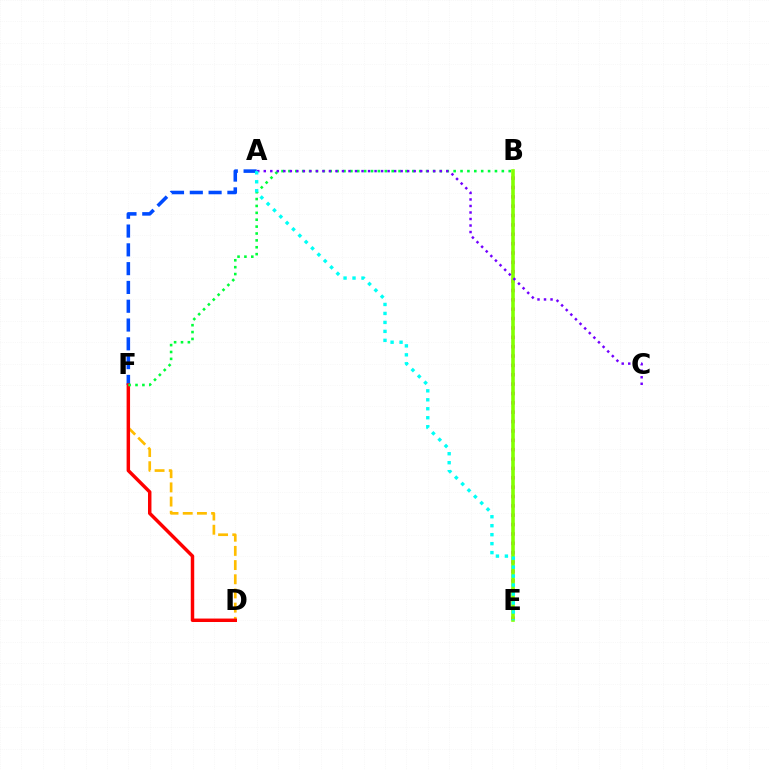{('B', 'E'): [{'color': '#ff00cf', 'line_style': 'dotted', 'thickness': 2.54}, {'color': '#84ff00', 'line_style': 'solid', 'thickness': 2.6}], ('A', 'F'): [{'color': '#004bff', 'line_style': 'dashed', 'thickness': 2.55}], ('D', 'F'): [{'color': '#ffbd00', 'line_style': 'dashed', 'thickness': 1.93}, {'color': '#ff0000', 'line_style': 'solid', 'thickness': 2.49}], ('B', 'F'): [{'color': '#00ff39', 'line_style': 'dotted', 'thickness': 1.87}], ('A', 'C'): [{'color': '#7200ff', 'line_style': 'dotted', 'thickness': 1.77}], ('A', 'E'): [{'color': '#00fff6', 'line_style': 'dotted', 'thickness': 2.44}]}